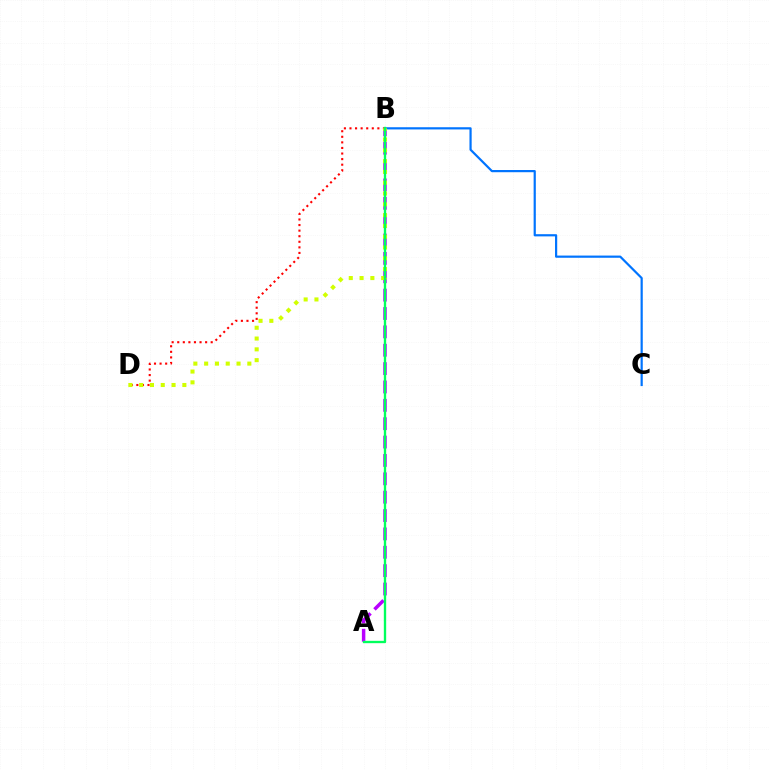{('B', 'D'): [{'color': '#ff0000', 'line_style': 'dotted', 'thickness': 1.52}, {'color': '#d1ff00', 'line_style': 'dotted', 'thickness': 2.93}], ('B', 'C'): [{'color': '#0074ff', 'line_style': 'solid', 'thickness': 1.58}], ('A', 'B'): [{'color': '#b900ff', 'line_style': 'dashed', 'thickness': 2.5}, {'color': '#00ff5c', 'line_style': 'solid', 'thickness': 1.69}]}